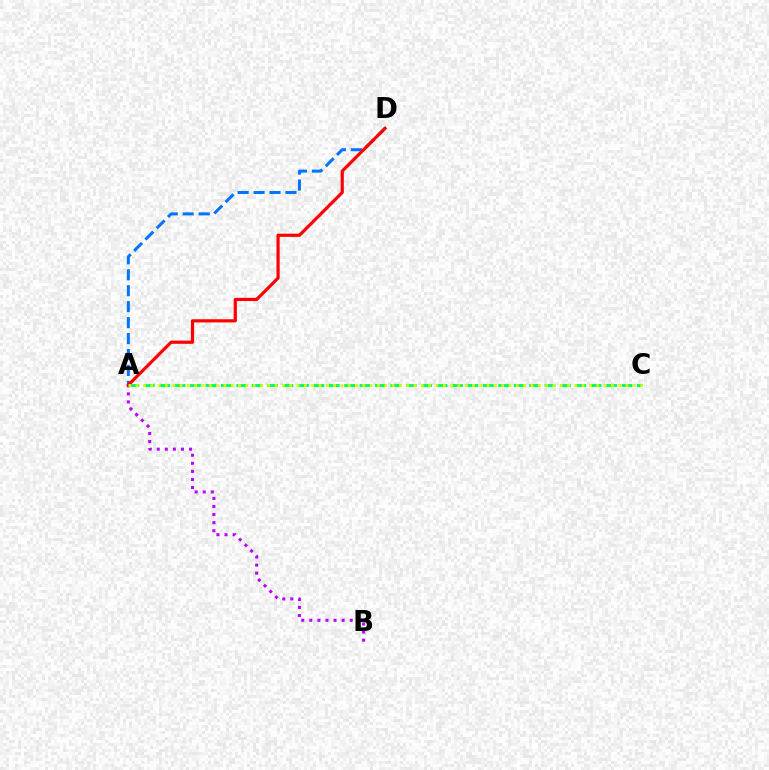{('A', 'D'): [{'color': '#0074ff', 'line_style': 'dashed', 'thickness': 2.17}, {'color': '#ff0000', 'line_style': 'solid', 'thickness': 2.29}], ('A', 'B'): [{'color': '#b900ff', 'line_style': 'dotted', 'thickness': 2.19}], ('A', 'C'): [{'color': '#00ff5c', 'line_style': 'dashed', 'thickness': 2.09}, {'color': '#d1ff00', 'line_style': 'dotted', 'thickness': 1.99}]}